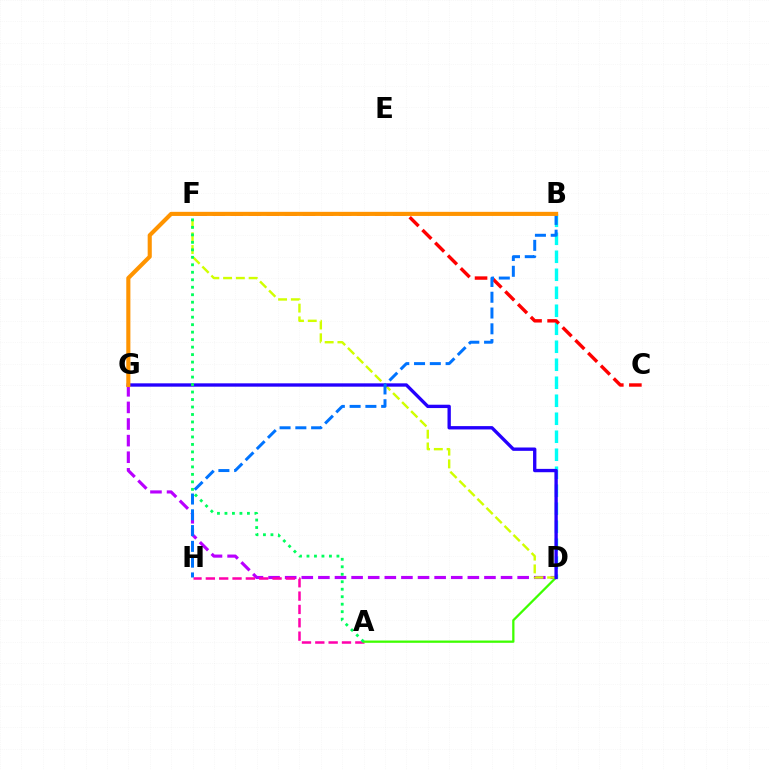{('D', 'G'): [{'color': '#b900ff', 'line_style': 'dashed', 'thickness': 2.26}, {'color': '#2500ff', 'line_style': 'solid', 'thickness': 2.41}], ('A', 'H'): [{'color': '#ff00ac', 'line_style': 'dashed', 'thickness': 1.81}], ('B', 'D'): [{'color': '#00fff6', 'line_style': 'dashed', 'thickness': 2.44}], ('A', 'D'): [{'color': '#3dff00', 'line_style': 'solid', 'thickness': 1.64}], ('D', 'F'): [{'color': '#d1ff00', 'line_style': 'dashed', 'thickness': 1.73}], ('C', 'F'): [{'color': '#ff0000', 'line_style': 'dashed', 'thickness': 2.45}], ('B', 'H'): [{'color': '#0074ff', 'line_style': 'dashed', 'thickness': 2.14}], ('A', 'F'): [{'color': '#00ff5c', 'line_style': 'dotted', 'thickness': 2.03}], ('B', 'G'): [{'color': '#ff9400', 'line_style': 'solid', 'thickness': 2.96}]}